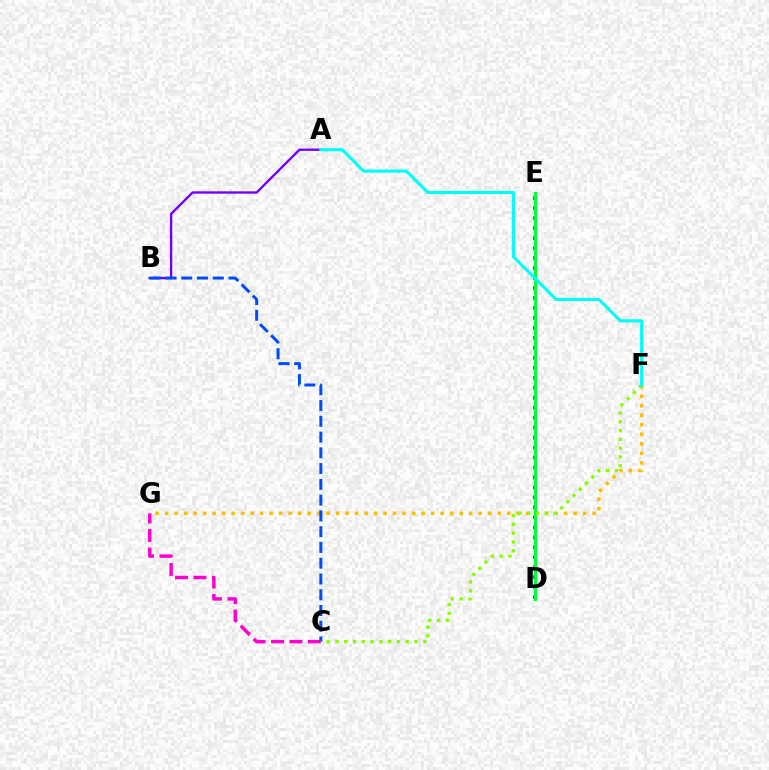{('A', 'B'): [{'color': '#7200ff', 'line_style': 'solid', 'thickness': 1.71}], ('F', 'G'): [{'color': '#ffbd00', 'line_style': 'dotted', 'thickness': 2.58}], ('D', 'E'): [{'color': '#ff0000', 'line_style': 'dotted', 'thickness': 2.71}, {'color': '#00ff39', 'line_style': 'solid', 'thickness': 2.21}], ('C', 'G'): [{'color': '#ff00cf', 'line_style': 'dashed', 'thickness': 2.51}], ('B', 'C'): [{'color': '#004bff', 'line_style': 'dashed', 'thickness': 2.14}], ('C', 'F'): [{'color': '#84ff00', 'line_style': 'dotted', 'thickness': 2.39}], ('A', 'F'): [{'color': '#00fff6', 'line_style': 'solid', 'thickness': 2.26}]}